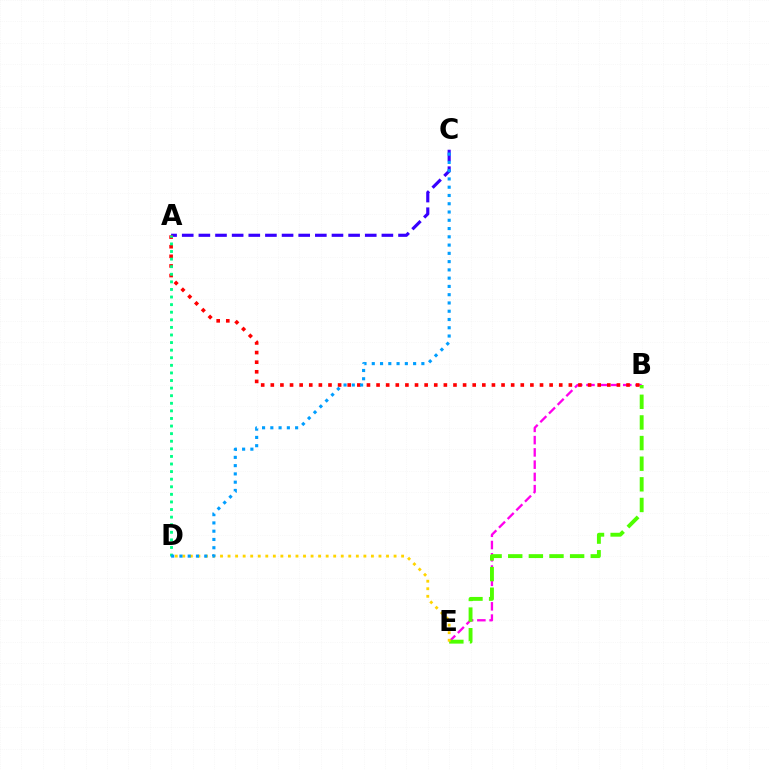{('B', 'E'): [{'color': '#ff00ed', 'line_style': 'dashed', 'thickness': 1.67}, {'color': '#4fff00', 'line_style': 'dashed', 'thickness': 2.8}], ('D', 'E'): [{'color': '#ffd500', 'line_style': 'dotted', 'thickness': 2.05}], ('A', 'C'): [{'color': '#3700ff', 'line_style': 'dashed', 'thickness': 2.26}], ('A', 'B'): [{'color': '#ff0000', 'line_style': 'dotted', 'thickness': 2.61}], ('A', 'D'): [{'color': '#00ff86', 'line_style': 'dotted', 'thickness': 2.06}], ('C', 'D'): [{'color': '#009eff', 'line_style': 'dotted', 'thickness': 2.25}]}